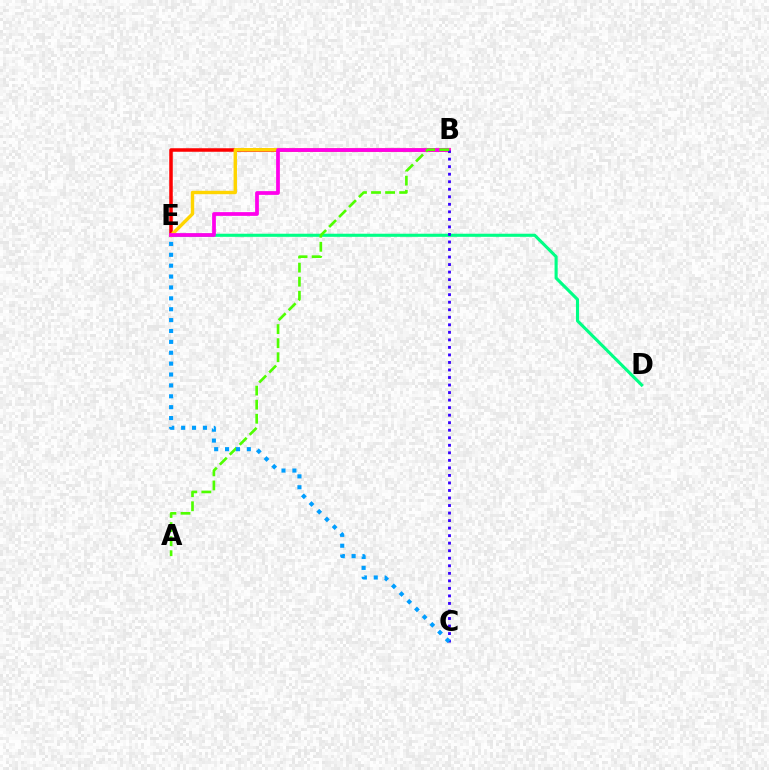{('D', 'E'): [{'color': '#00ff86', 'line_style': 'solid', 'thickness': 2.23}], ('B', 'E'): [{'color': '#ff0000', 'line_style': 'solid', 'thickness': 2.53}, {'color': '#ffd500', 'line_style': 'solid', 'thickness': 2.44}, {'color': '#ff00ed', 'line_style': 'solid', 'thickness': 2.7}], ('B', 'C'): [{'color': '#3700ff', 'line_style': 'dotted', 'thickness': 2.05}], ('A', 'B'): [{'color': '#4fff00', 'line_style': 'dashed', 'thickness': 1.91}], ('C', 'E'): [{'color': '#009eff', 'line_style': 'dotted', 'thickness': 2.96}]}